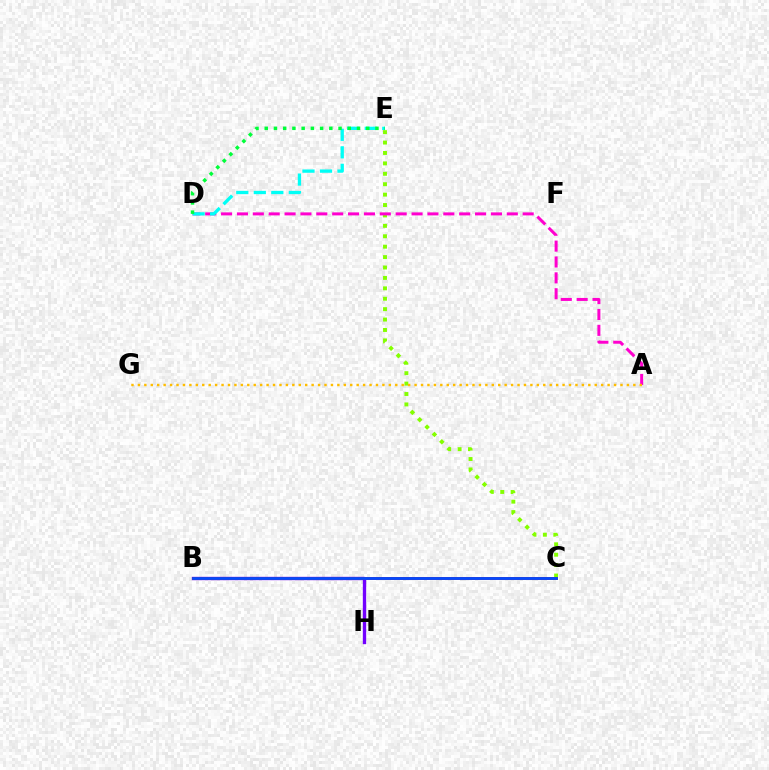{('C', 'E'): [{'color': '#84ff00', 'line_style': 'dotted', 'thickness': 2.83}], ('B', 'H'): [{'color': '#7200ff', 'line_style': 'solid', 'thickness': 2.4}], ('A', 'D'): [{'color': '#ff00cf', 'line_style': 'dashed', 'thickness': 2.16}], ('B', 'C'): [{'color': '#ff0000', 'line_style': 'solid', 'thickness': 2.09}, {'color': '#004bff', 'line_style': 'solid', 'thickness': 2.02}], ('D', 'E'): [{'color': '#00fff6', 'line_style': 'dashed', 'thickness': 2.38}, {'color': '#00ff39', 'line_style': 'dotted', 'thickness': 2.51}], ('A', 'G'): [{'color': '#ffbd00', 'line_style': 'dotted', 'thickness': 1.75}]}